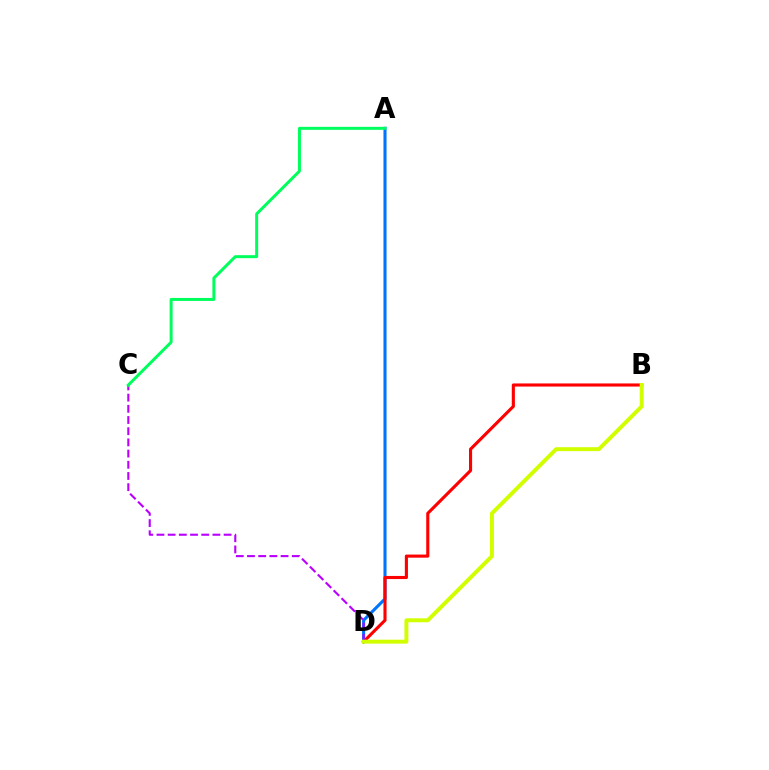{('A', 'D'): [{'color': '#0074ff', 'line_style': 'solid', 'thickness': 2.21}], ('B', 'D'): [{'color': '#ff0000', 'line_style': 'solid', 'thickness': 2.24}, {'color': '#d1ff00', 'line_style': 'solid', 'thickness': 2.84}], ('C', 'D'): [{'color': '#b900ff', 'line_style': 'dashed', 'thickness': 1.52}], ('A', 'C'): [{'color': '#00ff5c', 'line_style': 'solid', 'thickness': 2.15}]}